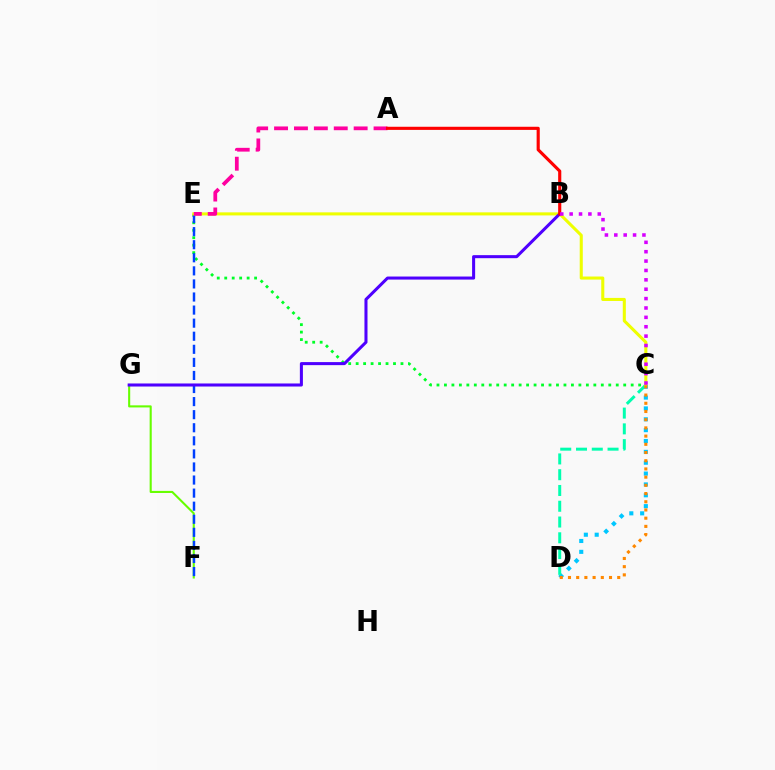{('C', 'D'): [{'color': '#00c7ff', 'line_style': 'dotted', 'thickness': 2.95}, {'color': '#00ffaf', 'line_style': 'dashed', 'thickness': 2.14}, {'color': '#ff8800', 'line_style': 'dotted', 'thickness': 2.23}], ('C', 'E'): [{'color': '#00ff27', 'line_style': 'dotted', 'thickness': 2.03}, {'color': '#eeff00', 'line_style': 'solid', 'thickness': 2.21}], ('F', 'G'): [{'color': '#66ff00', 'line_style': 'solid', 'thickness': 1.5}], ('E', 'F'): [{'color': '#003fff', 'line_style': 'dashed', 'thickness': 1.78}], ('B', 'G'): [{'color': '#4f00ff', 'line_style': 'solid', 'thickness': 2.19}], ('A', 'E'): [{'color': '#ff00a0', 'line_style': 'dashed', 'thickness': 2.7}], ('A', 'B'): [{'color': '#ff0000', 'line_style': 'solid', 'thickness': 2.26}], ('B', 'C'): [{'color': '#d600ff', 'line_style': 'dotted', 'thickness': 2.55}]}